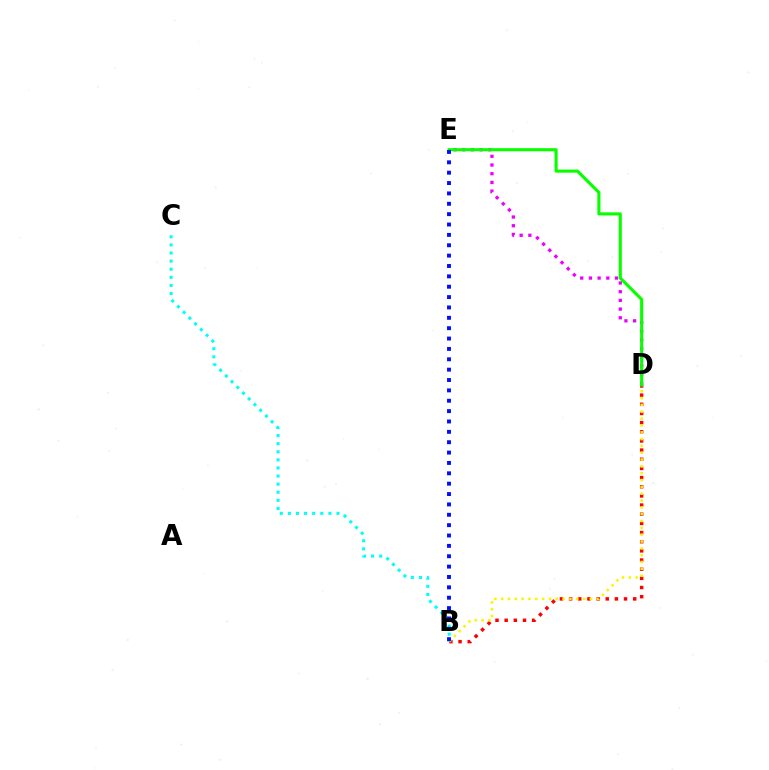{('B', 'D'): [{'color': '#ff0000', 'line_style': 'dotted', 'thickness': 2.49}, {'color': '#fcf500', 'line_style': 'dotted', 'thickness': 1.86}], ('D', 'E'): [{'color': '#ee00ff', 'line_style': 'dotted', 'thickness': 2.36}, {'color': '#08ff00', 'line_style': 'solid', 'thickness': 2.23}], ('B', 'C'): [{'color': '#00fff6', 'line_style': 'dotted', 'thickness': 2.2}], ('B', 'E'): [{'color': '#0010ff', 'line_style': 'dotted', 'thickness': 2.82}]}